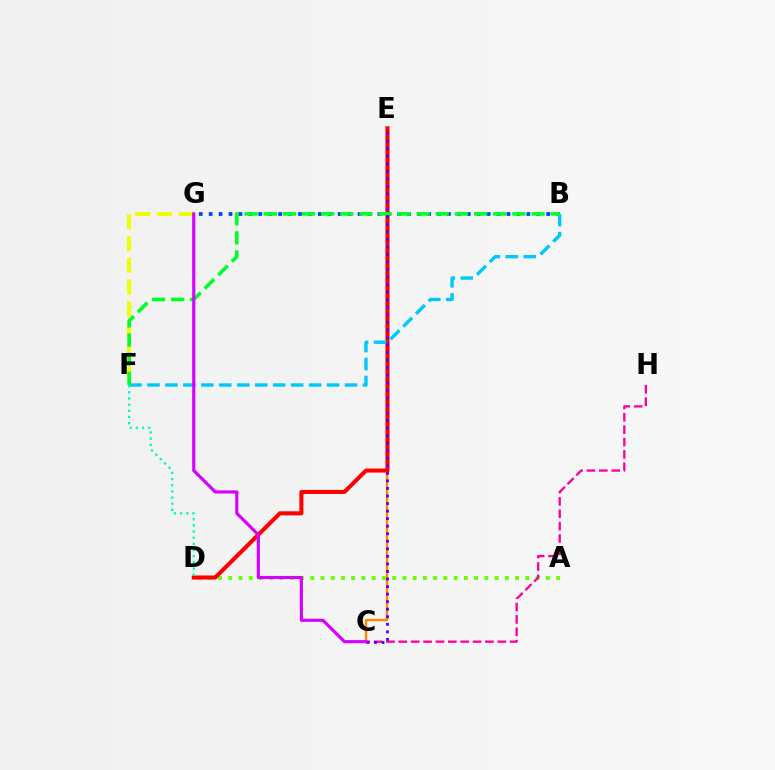{('A', 'D'): [{'color': '#66ff00', 'line_style': 'dotted', 'thickness': 2.78}], ('F', 'G'): [{'color': '#eeff00', 'line_style': 'dashed', 'thickness': 2.96}], ('B', 'G'): [{'color': '#003fff', 'line_style': 'dotted', 'thickness': 2.7}], ('C', 'E'): [{'color': '#ff8800', 'line_style': 'solid', 'thickness': 1.75}, {'color': '#4f00ff', 'line_style': 'dotted', 'thickness': 2.05}], ('D', 'E'): [{'color': '#ff0000', 'line_style': 'solid', 'thickness': 2.92}], ('B', 'F'): [{'color': '#00c7ff', 'line_style': 'dashed', 'thickness': 2.44}, {'color': '#00ff27', 'line_style': 'dashed', 'thickness': 2.6}], ('C', 'H'): [{'color': '#ff00a0', 'line_style': 'dashed', 'thickness': 1.68}], ('D', 'F'): [{'color': '#00ffaf', 'line_style': 'dotted', 'thickness': 1.68}], ('C', 'G'): [{'color': '#d600ff', 'line_style': 'solid', 'thickness': 2.27}]}